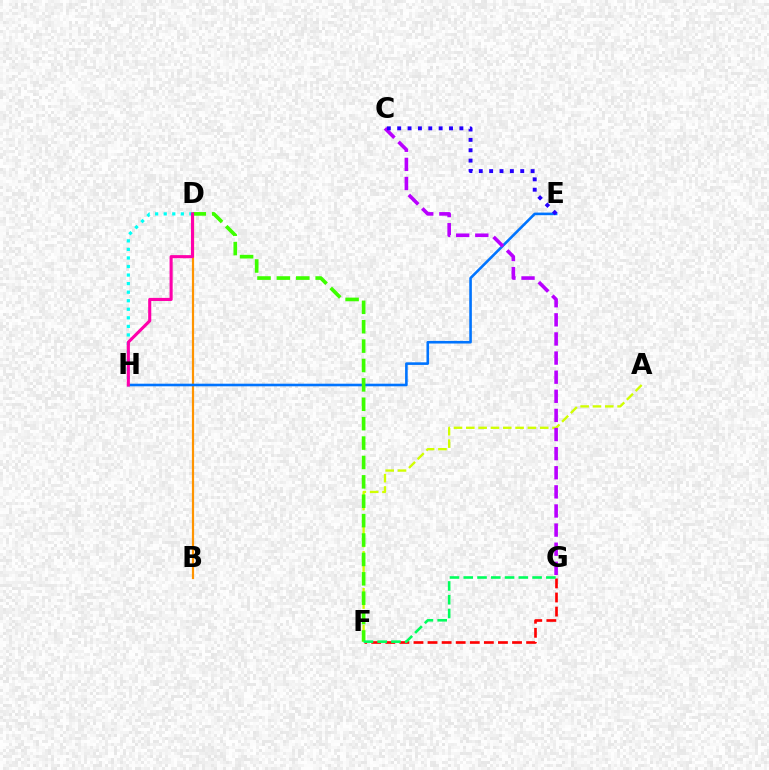{('B', 'D'): [{'color': '#ff9400', 'line_style': 'solid', 'thickness': 1.59}], ('D', 'H'): [{'color': '#00fff6', 'line_style': 'dotted', 'thickness': 2.32}, {'color': '#ff00ac', 'line_style': 'solid', 'thickness': 2.23}], ('A', 'F'): [{'color': '#d1ff00', 'line_style': 'dashed', 'thickness': 1.67}], ('E', 'H'): [{'color': '#0074ff', 'line_style': 'solid', 'thickness': 1.88}], ('F', 'G'): [{'color': '#ff0000', 'line_style': 'dashed', 'thickness': 1.91}, {'color': '#00ff5c', 'line_style': 'dashed', 'thickness': 1.87}], ('D', 'F'): [{'color': '#3dff00', 'line_style': 'dashed', 'thickness': 2.63}], ('C', 'G'): [{'color': '#b900ff', 'line_style': 'dashed', 'thickness': 2.6}], ('C', 'E'): [{'color': '#2500ff', 'line_style': 'dotted', 'thickness': 2.82}]}